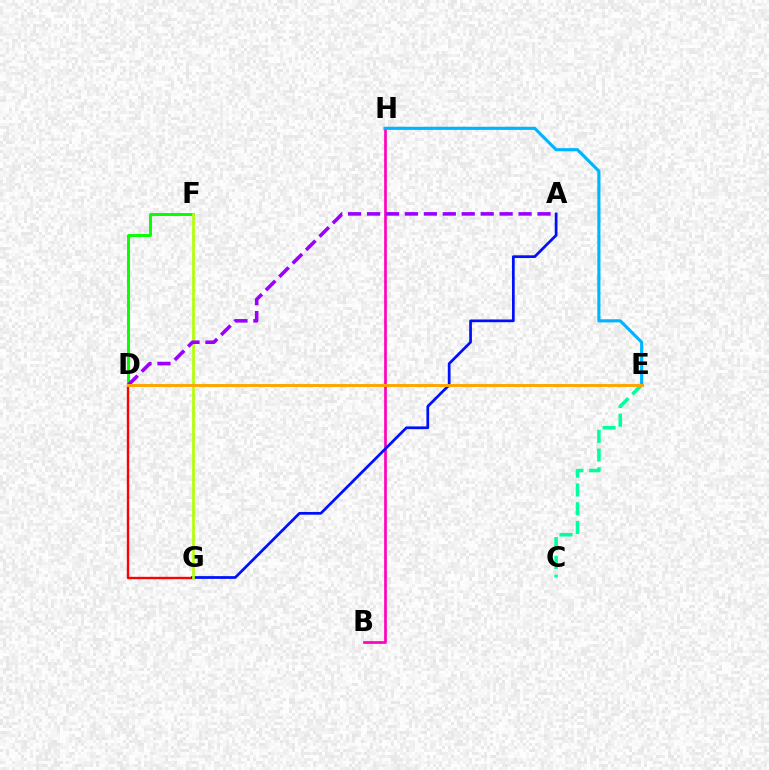{('B', 'H'): [{'color': '#ff00bd', 'line_style': 'solid', 'thickness': 1.93}], ('D', 'G'): [{'color': '#ff0000', 'line_style': 'solid', 'thickness': 1.7}], ('D', 'F'): [{'color': '#08ff00', 'line_style': 'solid', 'thickness': 2.14}], ('A', 'G'): [{'color': '#0010ff', 'line_style': 'solid', 'thickness': 1.97}], ('F', 'G'): [{'color': '#b3ff00', 'line_style': 'solid', 'thickness': 1.93}], ('A', 'D'): [{'color': '#9b00ff', 'line_style': 'dashed', 'thickness': 2.57}], ('E', 'H'): [{'color': '#00b5ff', 'line_style': 'solid', 'thickness': 2.26}], ('C', 'E'): [{'color': '#00ff9d', 'line_style': 'dashed', 'thickness': 2.55}], ('D', 'E'): [{'color': '#ffa500', 'line_style': 'solid', 'thickness': 2.11}]}